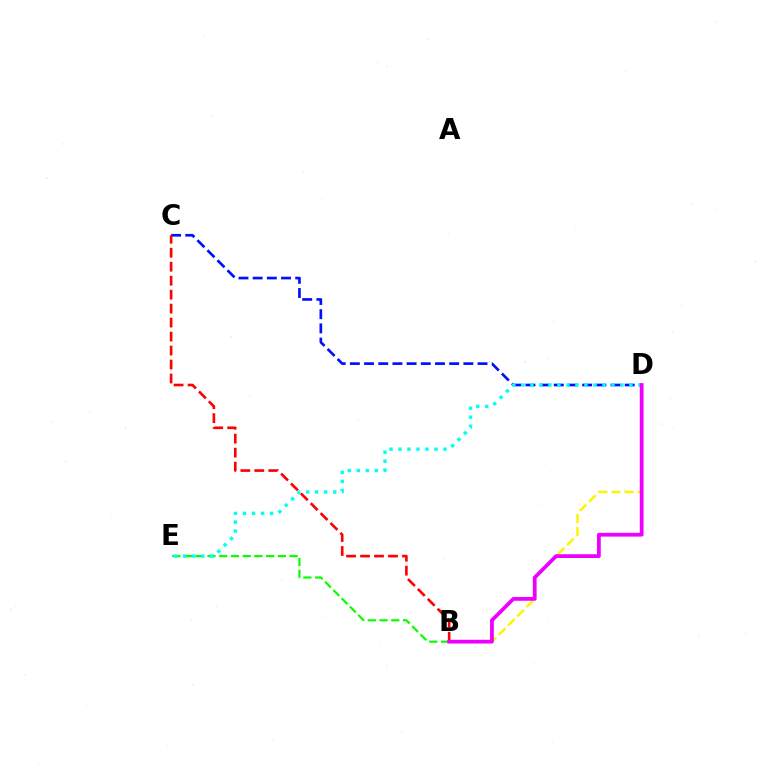{('B', 'D'): [{'color': '#fcf500', 'line_style': 'dashed', 'thickness': 1.78}, {'color': '#ee00ff', 'line_style': 'solid', 'thickness': 2.7}], ('C', 'D'): [{'color': '#0010ff', 'line_style': 'dashed', 'thickness': 1.93}], ('B', 'E'): [{'color': '#08ff00', 'line_style': 'dashed', 'thickness': 1.59}], ('D', 'E'): [{'color': '#00fff6', 'line_style': 'dotted', 'thickness': 2.45}], ('B', 'C'): [{'color': '#ff0000', 'line_style': 'dashed', 'thickness': 1.9}]}